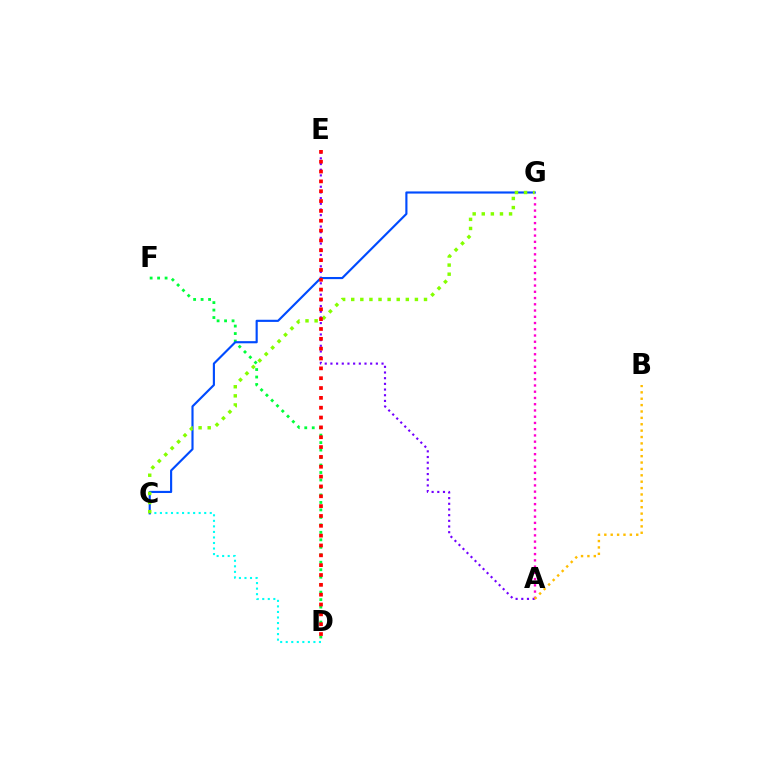{('C', 'D'): [{'color': '#00fff6', 'line_style': 'dotted', 'thickness': 1.51}], ('A', 'E'): [{'color': '#7200ff', 'line_style': 'dotted', 'thickness': 1.54}], ('D', 'F'): [{'color': '#00ff39', 'line_style': 'dotted', 'thickness': 2.03}], ('C', 'G'): [{'color': '#004bff', 'line_style': 'solid', 'thickness': 1.55}, {'color': '#84ff00', 'line_style': 'dotted', 'thickness': 2.47}], ('A', 'G'): [{'color': '#ff00cf', 'line_style': 'dotted', 'thickness': 1.7}], ('A', 'B'): [{'color': '#ffbd00', 'line_style': 'dotted', 'thickness': 1.73}], ('D', 'E'): [{'color': '#ff0000', 'line_style': 'dotted', 'thickness': 2.67}]}